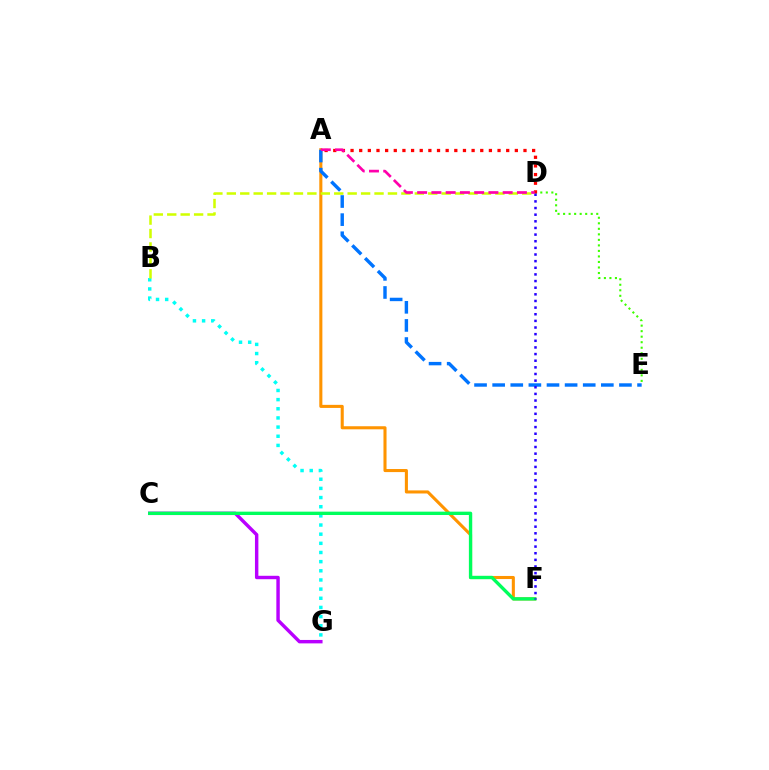{('D', 'E'): [{'color': '#3dff00', 'line_style': 'dotted', 'thickness': 1.5}], ('A', 'F'): [{'color': '#ff9400', 'line_style': 'solid', 'thickness': 2.21}], ('B', 'G'): [{'color': '#00fff6', 'line_style': 'dotted', 'thickness': 2.49}], ('C', 'G'): [{'color': '#b900ff', 'line_style': 'solid', 'thickness': 2.47}], ('A', 'D'): [{'color': '#ff0000', 'line_style': 'dotted', 'thickness': 2.35}, {'color': '#ff00ac', 'line_style': 'dashed', 'thickness': 1.94}], ('C', 'F'): [{'color': '#00ff5c', 'line_style': 'solid', 'thickness': 2.42}], ('B', 'D'): [{'color': '#d1ff00', 'line_style': 'dashed', 'thickness': 1.82}], ('A', 'E'): [{'color': '#0074ff', 'line_style': 'dashed', 'thickness': 2.46}], ('D', 'F'): [{'color': '#2500ff', 'line_style': 'dotted', 'thickness': 1.8}]}